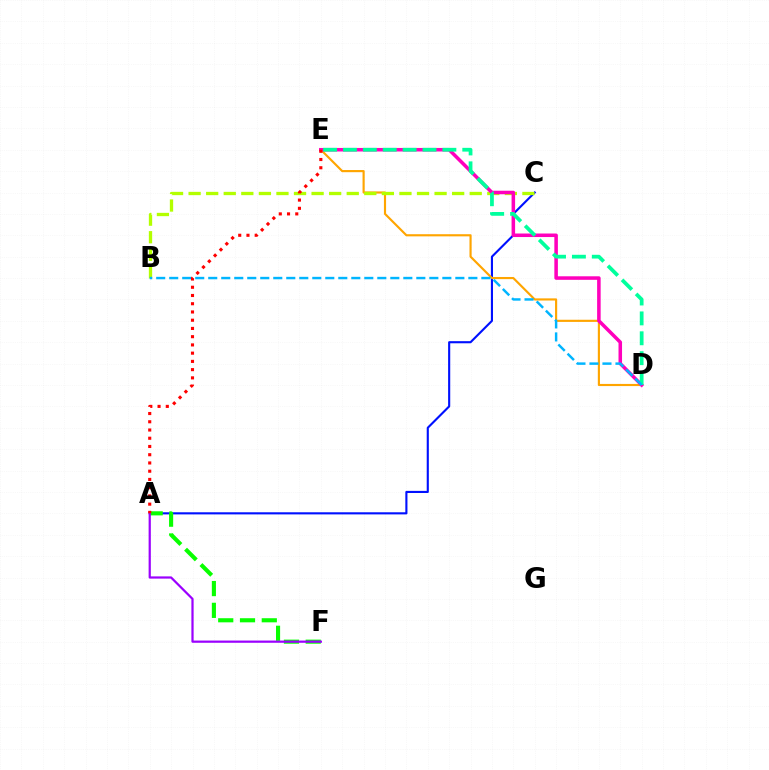{('A', 'C'): [{'color': '#0010ff', 'line_style': 'solid', 'thickness': 1.53}], ('D', 'E'): [{'color': '#ffa500', 'line_style': 'solid', 'thickness': 1.55}, {'color': '#ff00bd', 'line_style': 'solid', 'thickness': 2.54}, {'color': '#00ff9d', 'line_style': 'dashed', 'thickness': 2.7}], ('A', 'F'): [{'color': '#08ff00', 'line_style': 'dashed', 'thickness': 2.96}, {'color': '#9b00ff', 'line_style': 'solid', 'thickness': 1.6}], ('B', 'C'): [{'color': '#b3ff00', 'line_style': 'dashed', 'thickness': 2.39}], ('B', 'D'): [{'color': '#00b5ff', 'line_style': 'dashed', 'thickness': 1.77}], ('A', 'E'): [{'color': '#ff0000', 'line_style': 'dotted', 'thickness': 2.24}]}